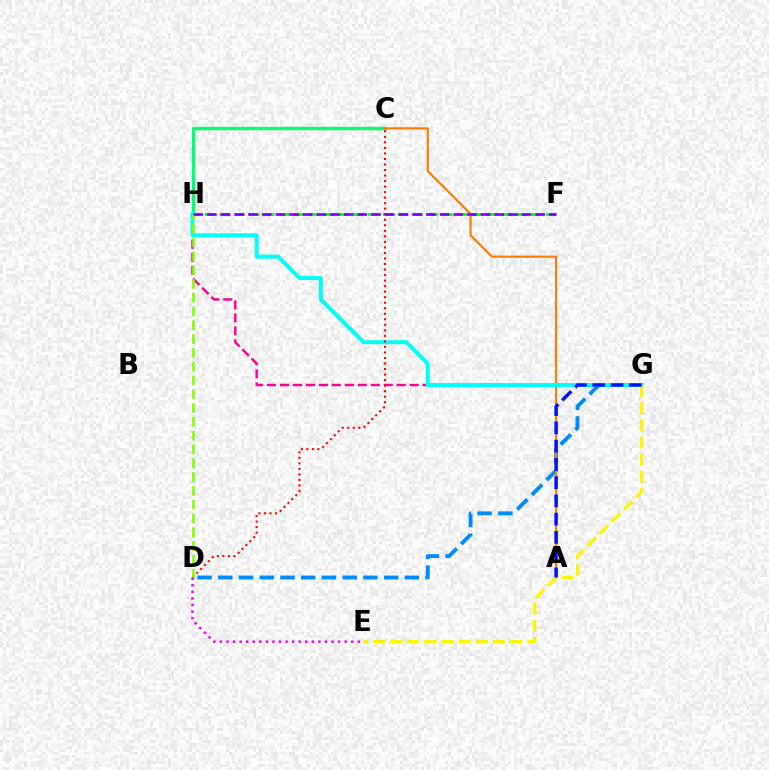{('D', 'G'): [{'color': '#008cff', 'line_style': 'dashed', 'thickness': 2.82}], ('G', 'H'): [{'color': '#ff0094', 'line_style': 'dashed', 'thickness': 1.76}, {'color': '#00fff6', 'line_style': 'solid', 'thickness': 2.87}], ('C', 'H'): [{'color': '#00ff74', 'line_style': 'solid', 'thickness': 2.44}], ('F', 'H'): [{'color': '#08ff00', 'line_style': 'dashed', 'thickness': 2.02}, {'color': '#7200ff', 'line_style': 'dashed', 'thickness': 1.86}], ('A', 'C'): [{'color': '#ff7c00', 'line_style': 'solid', 'thickness': 1.57}], ('E', 'G'): [{'color': '#fcf500', 'line_style': 'dashed', 'thickness': 2.33}], ('C', 'D'): [{'color': '#ff0000', 'line_style': 'dotted', 'thickness': 1.5}], ('D', 'H'): [{'color': '#84ff00', 'line_style': 'dashed', 'thickness': 1.87}], ('D', 'E'): [{'color': '#ee00ff', 'line_style': 'dotted', 'thickness': 1.78}], ('A', 'G'): [{'color': '#0010ff', 'line_style': 'dashed', 'thickness': 2.48}]}